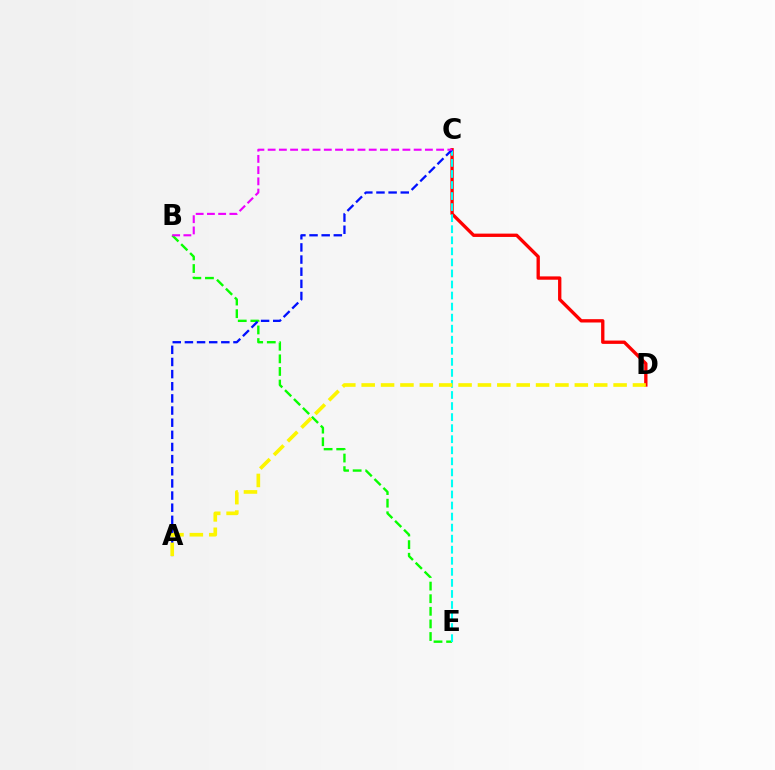{('B', 'E'): [{'color': '#08ff00', 'line_style': 'dashed', 'thickness': 1.71}], ('C', 'D'): [{'color': '#ff0000', 'line_style': 'solid', 'thickness': 2.4}], ('C', 'E'): [{'color': '#00fff6', 'line_style': 'dashed', 'thickness': 1.5}], ('A', 'C'): [{'color': '#0010ff', 'line_style': 'dashed', 'thickness': 1.65}], ('B', 'C'): [{'color': '#ee00ff', 'line_style': 'dashed', 'thickness': 1.53}], ('A', 'D'): [{'color': '#fcf500', 'line_style': 'dashed', 'thickness': 2.63}]}